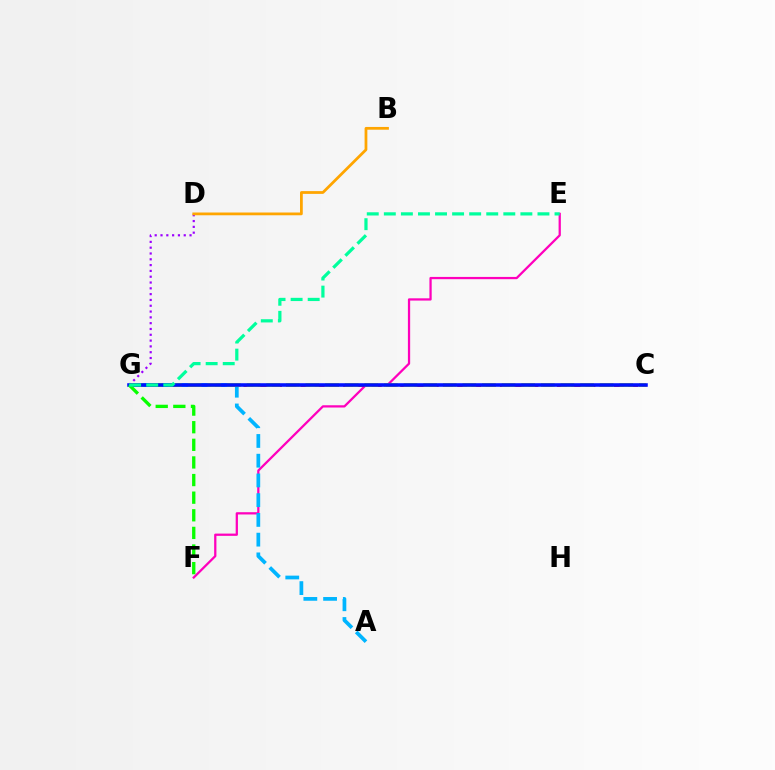{('E', 'F'): [{'color': '#ff00bd', 'line_style': 'solid', 'thickness': 1.63}], ('C', 'G'): [{'color': '#ff0000', 'line_style': 'dashed', 'thickness': 1.94}, {'color': '#b3ff00', 'line_style': 'dashed', 'thickness': 2.66}, {'color': '#0010ff', 'line_style': 'solid', 'thickness': 2.56}], ('A', 'G'): [{'color': '#00b5ff', 'line_style': 'dashed', 'thickness': 2.68}], ('D', 'G'): [{'color': '#9b00ff', 'line_style': 'dotted', 'thickness': 1.58}], ('F', 'G'): [{'color': '#08ff00', 'line_style': 'dashed', 'thickness': 2.39}], ('B', 'D'): [{'color': '#ffa500', 'line_style': 'solid', 'thickness': 1.99}], ('E', 'G'): [{'color': '#00ff9d', 'line_style': 'dashed', 'thickness': 2.32}]}